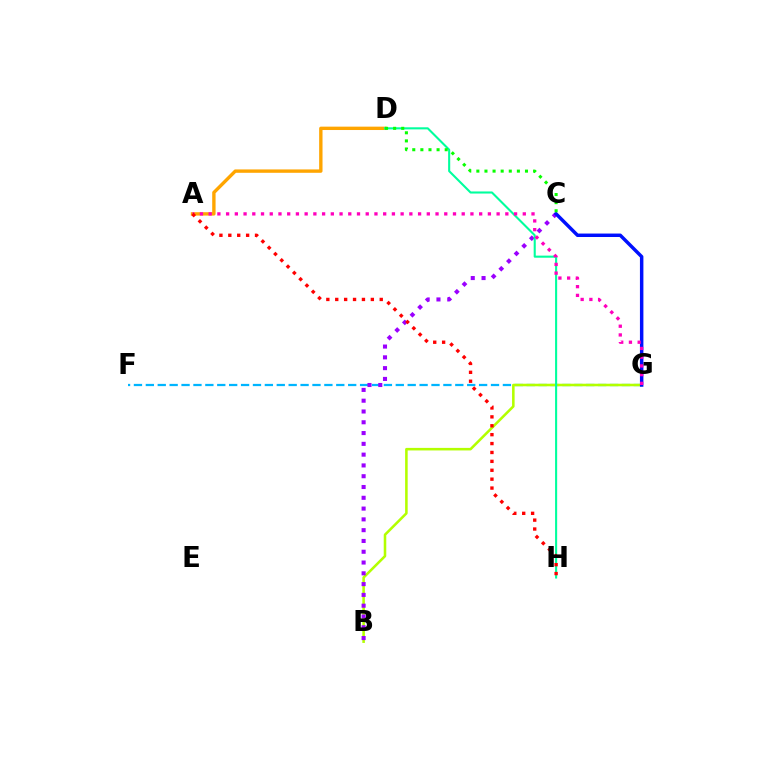{('A', 'D'): [{'color': '#ffa500', 'line_style': 'solid', 'thickness': 2.43}], ('F', 'G'): [{'color': '#00b5ff', 'line_style': 'dashed', 'thickness': 1.62}], ('B', 'G'): [{'color': '#b3ff00', 'line_style': 'solid', 'thickness': 1.84}], ('B', 'C'): [{'color': '#9b00ff', 'line_style': 'dotted', 'thickness': 2.93}], ('C', 'G'): [{'color': '#0010ff', 'line_style': 'solid', 'thickness': 2.49}], ('D', 'H'): [{'color': '#00ff9d', 'line_style': 'solid', 'thickness': 1.51}], ('C', 'D'): [{'color': '#08ff00', 'line_style': 'dotted', 'thickness': 2.2}], ('A', 'G'): [{'color': '#ff00bd', 'line_style': 'dotted', 'thickness': 2.37}], ('A', 'H'): [{'color': '#ff0000', 'line_style': 'dotted', 'thickness': 2.42}]}